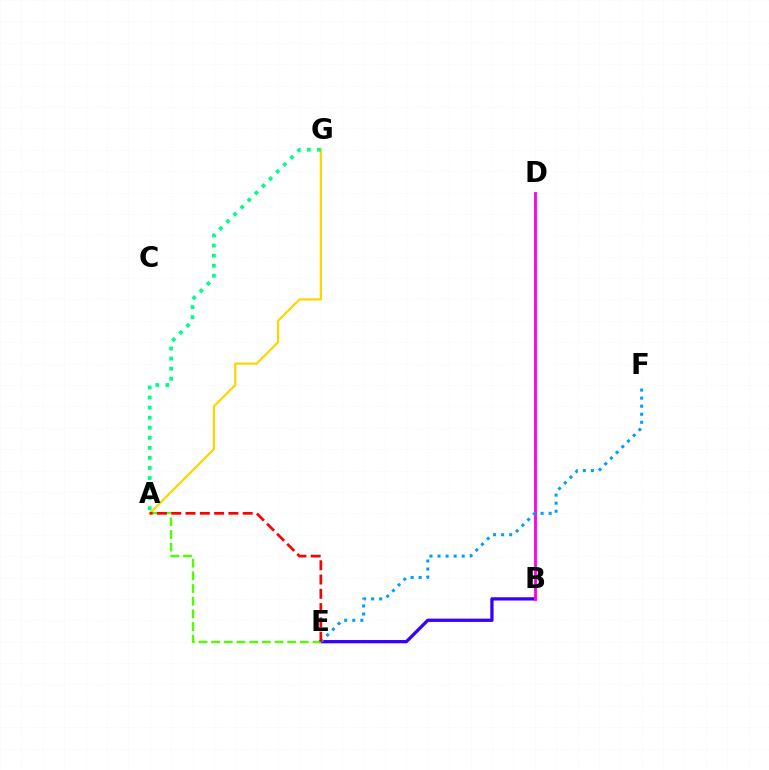{('B', 'E'): [{'color': '#3700ff', 'line_style': 'solid', 'thickness': 2.36}], ('B', 'D'): [{'color': '#ff00ed', 'line_style': 'solid', 'thickness': 2.05}], ('A', 'G'): [{'color': '#ffd500', 'line_style': 'solid', 'thickness': 1.6}, {'color': '#00ff86', 'line_style': 'dotted', 'thickness': 2.73}], ('A', 'E'): [{'color': '#4fff00', 'line_style': 'dashed', 'thickness': 1.72}, {'color': '#ff0000', 'line_style': 'dashed', 'thickness': 1.94}], ('E', 'F'): [{'color': '#009eff', 'line_style': 'dotted', 'thickness': 2.19}]}